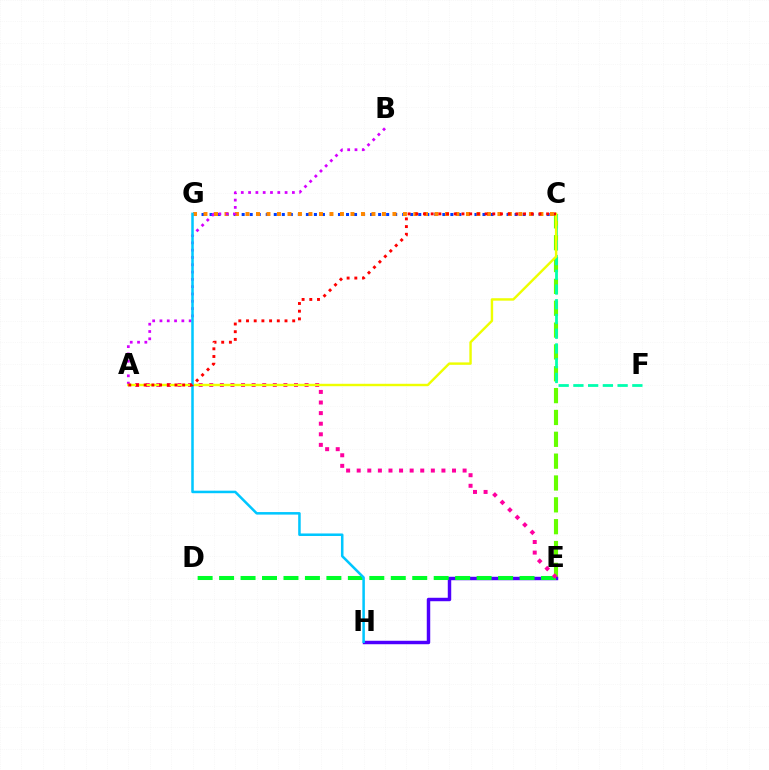{('C', 'E'): [{'color': '#66ff00', 'line_style': 'dashed', 'thickness': 2.97}], ('E', 'H'): [{'color': '#4f00ff', 'line_style': 'solid', 'thickness': 2.49}], ('C', 'G'): [{'color': '#003fff', 'line_style': 'dotted', 'thickness': 2.18}, {'color': '#ff8800', 'line_style': 'dotted', 'thickness': 2.85}], ('D', 'E'): [{'color': '#00ff27', 'line_style': 'dashed', 'thickness': 2.92}], ('C', 'F'): [{'color': '#00ffaf', 'line_style': 'dashed', 'thickness': 2.0}], ('A', 'B'): [{'color': '#d600ff', 'line_style': 'dotted', 'thickness': 1.98}], ('A', 'E'): [{'color': '#ff00a0', 'line_style': 'dotted', 'thickness': 2.88}], ('A', 'C'): [{'color': '#eeff00', 'line_style': 'solid', 'thickness': 1.74}, {'color': '#ff0000', 'line_style': 'dotted', 'thickness': 2.09}], ('G', 'H'): [{'color': '#00c7ff', 'line_style': 'solid', 'thickness': 1.82}]}